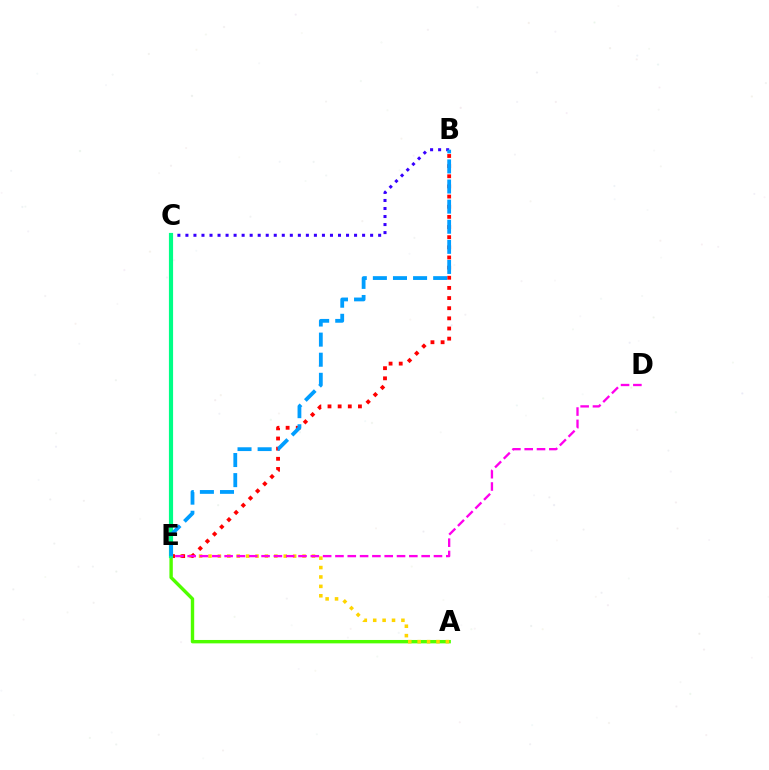{('A', 'E'): [{'color': '#4fff00', 'line_style': 'solid', 'thickness': 2.44}, {'color': '#ffd500', 'line_style': 'dotted', 'thickness': 2.56}], ('B', 'C'): [{'color': '#3700ff', 'line_style': 'dotted', 'thickness': 2.18}], ('B', 'E'): [{'color': '#ff0000', 'line_style': 'dotted', 'thickness': 2.76}, {'color': '#009eff', 'line_style': 'dashed', 'thickness': 2.73}], ('C', 'E'): [{'color': '#00ff86', 'line_style': 'solid', 'thickness': 3.0}], ('D', 'E'): [{'color': '#ff00ed', 'line_style': 'dashed', 'thickness': 1.67}]}